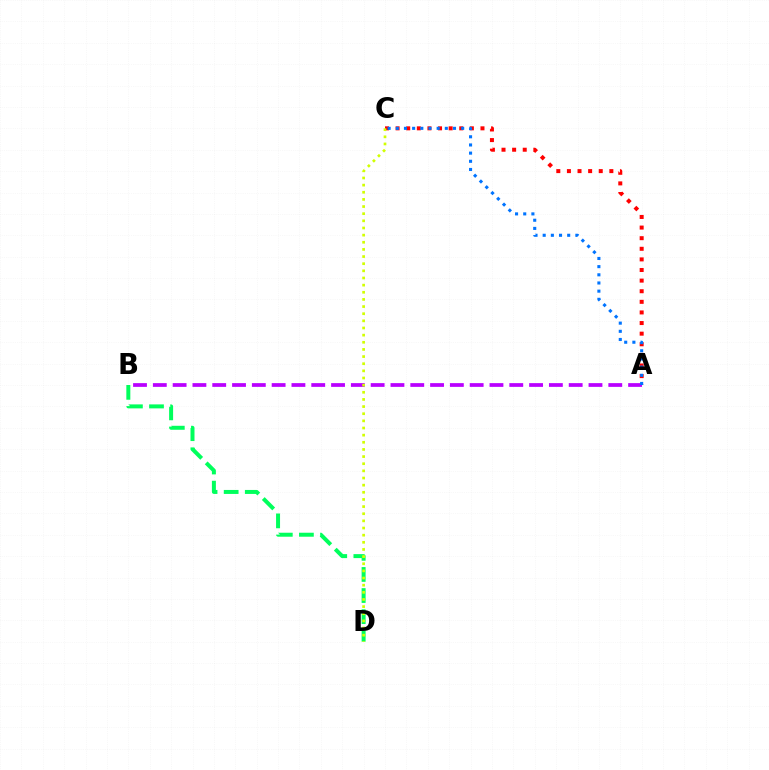{('A', 'C'): [{'color': '#ff0000', 'line_style': 'dotted', 'thickness': 2.88}, {'color': '#0074ff', 'line_style': 'dotted', 'thickness': 2.22}], ('A', 'B'): [{'color': '#b900ff', 'line_style': 'dashed', 'thickness': 2.69}], ('B', 'D'): [{'color': '#00ff5c', 'line_style': 'dashed', 'thickness': 2.87}], ('C', 'D'): [{'color': '#d1ff00', 'line_style': 'dotted', 'thickness': 1.94}]}